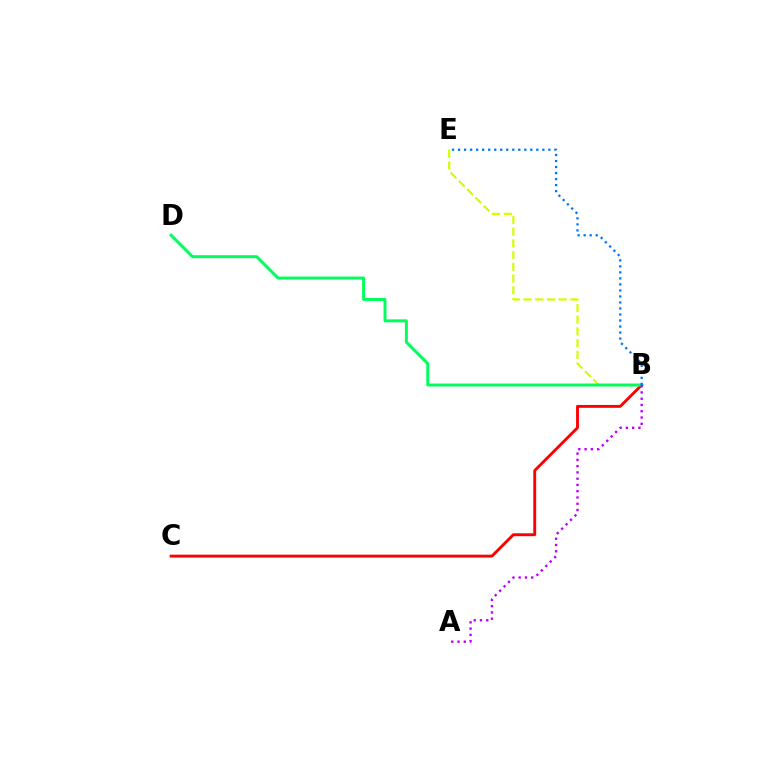{('B', 'C'): [{'color': '#ff0000', 'line_style': 'solid', 'thickness': 2.08}], ('B', 'E'): [{'color': '#d1ff00', 'line_style': 'dashed', 'thickness': 1.59}, {'color': '#0074ff', 'line_style': 'dotted', 'thickness': 1.64}], ('B', 'D'): [{'color': '#00ff5c', 'line_style': 'solid', 'thickness': 2.14}], ('A', 'B'): [{'color': '#b900ff', 'line_style': 'dotted', 'thickness': 1.7}]}